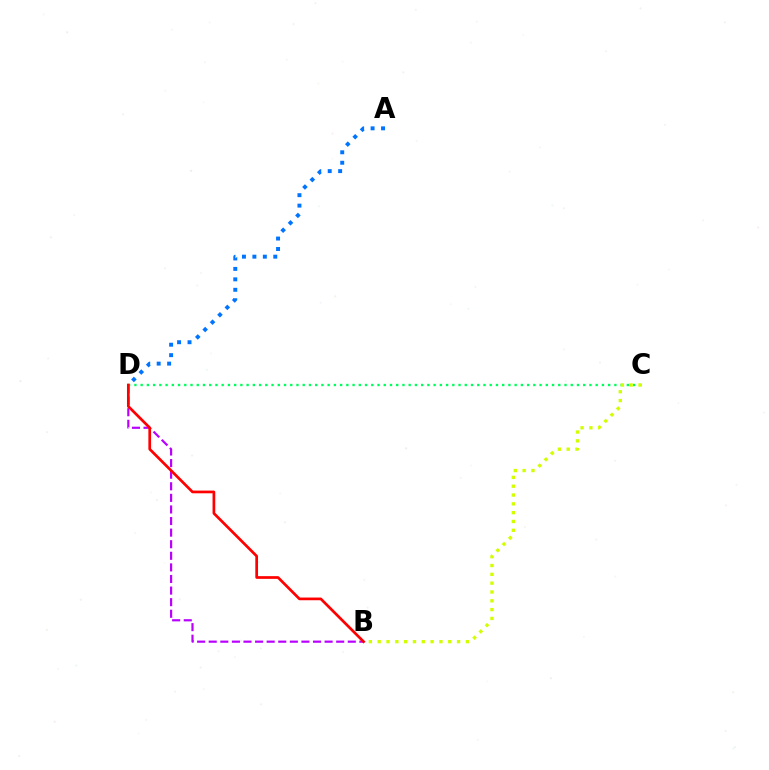{('B', 'D'): [{'color': '#b900ff', 'line_style': 'dashed', 'thickness': 1.57}, {'color': '#ff0000', 'line_style': 'solid', 'thickness': 1.95}], ('C', 'D'): [{'color': '#00ff5c', 'line_style': 'dotted', 'thickness': 1.69}], ('B', 'C'): [{'color': '#d1ff00', 'line_style': 'dotted', 'thickness': 2.4}], ('A', 'D'): [{'color': '#0074ff', 'line_style': 'dotted', 'thickness': 2.84}]}